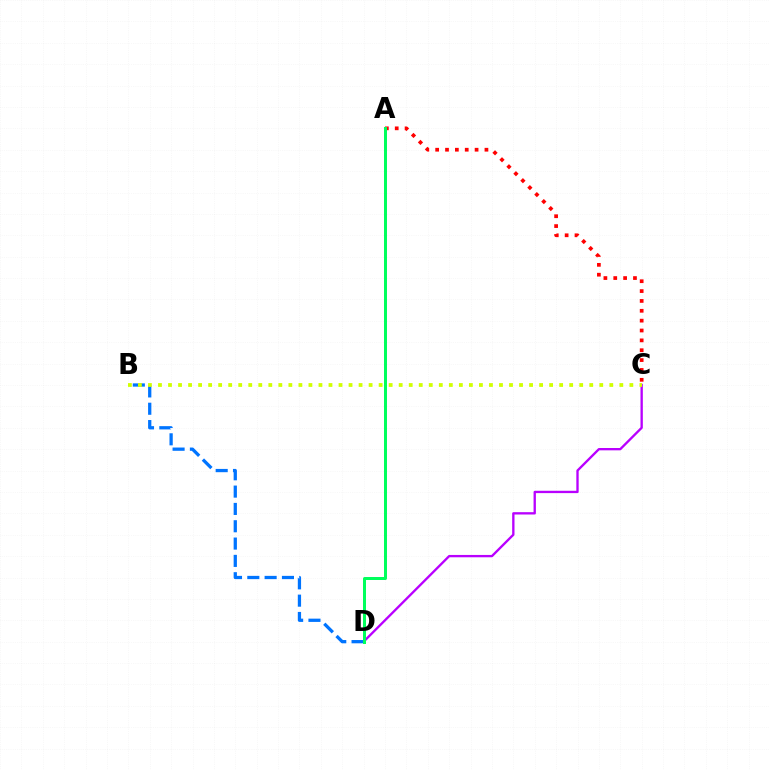{('C', 'D'): [{'color': '#b900ff', 'line_style': 'solid', 'thickness': 1.68}], ('B', 'D'): [{'color': '#0074ff', 'line_style': 'dashed', 'thickness': 2.35}], ('A', 'C'): [{'color': '#ff0000', 'line_style': 'dotted', 'thickness': 2.68}], ('B', 'C'): [{'color': '#d1ff00', 'line_style': 'dotted', 'thickness': 2.72}], ('A', 'D'): [{'color': '#00ff5c', 'line_style': 'solid', 'thickness': 2.16}]}